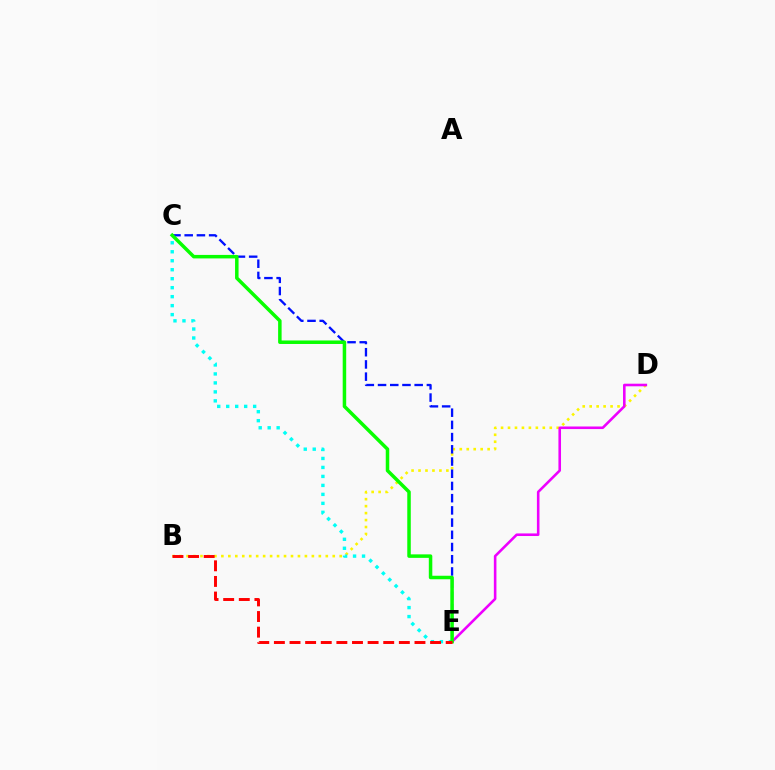{('B', 'D'): [{'color': '#fcf500', 'line_style': 'dotted', 'thickness': 1.89}], ('D', 'E'): [{'color': '#ee00ff', 'line_style': 'solid', 'thickness': 1.86}], ('C', 'E'): [{'color': '#0010ff', 'line_style': 'dashed', 'thickness': 1.66}, {'color': '#00fff6', 'line_style': 'dotted', 'thickness': 2.44}, {'color': '#08ff00', 'line_style': 'solid', 'thickness': 2.52}], ('B', 'E'): [{'color': '#ff0000', 'line_style': 'dashed', 'thickness': 2.12}]}